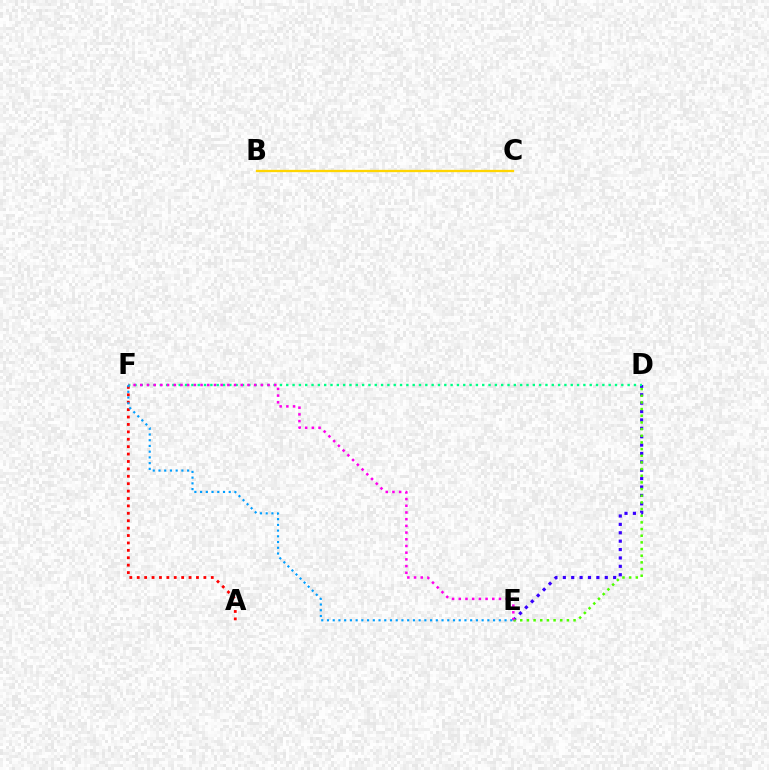{('B', 'C'): [{'color': '#ffd500', 'line_style': 'solid', 'thickness': 1.66}], ('D', 'E'): [{'color': '#3700ff', 'line_style': 'dotted', 'thickness': 2.28}, {'color': '#4fff00', 'line_style': 'dotted', 'thickness': 1.81}], ('D', 'F'): [{'color': '#00ff86', 'line_style': 'dotted', 'thickness': 1.72}], ('A', 'F'): [{'color': '#ff0000', 'line_style': 'dotted', 'thickness': 2.01}], ('E', 'F'): [{'color': '#ff00ed', 'line_style': 'dotted', 'thickness': 1.82}, {'color': '#009eff', 'line_style': 'dotted', 'thickness': 1.56}]}